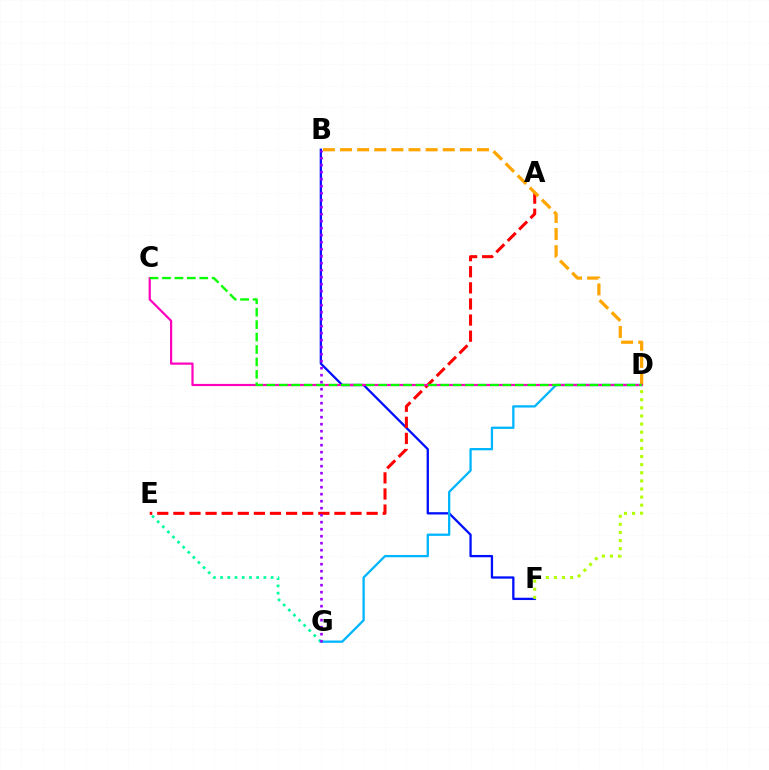{('B', 'F'): [{'color': '#0010ff', 'line_style': 'solid', 'thickness': 1.65}], ('E', 'G'): [{'color': '#00ff9d', 'line_style': 'dotted', 'thickness': 1.96}], ('D', 'G'): [{'color': '#00b5ff', 'line_style': 'solid', 'thickness': 1.65}], ('D', 'F'): [{'color': '#b3ff00', 'line_style': 'dotted', 'thickness': 2.2}], ('A', 'E'): [{'color': '#ff0000', 'line_style': 'dashed', 'thickness': 2.19}], ('B', 'D'): [{'color': '#ffa500', 'line_style': 'dashed', 'thickness': 2.33}], ('C', 'D'): [{'color': '#ff00bd', 'line_style': 'solid', 'thickness': 1.58}, {'color': '#08ff00', 'line_style': 'dashed', 'thickness': 1.69}], ('B', 'G'): [{'color': '#9b00ff', 'line_style': 'dotted', 'thickness': 1.9}]}